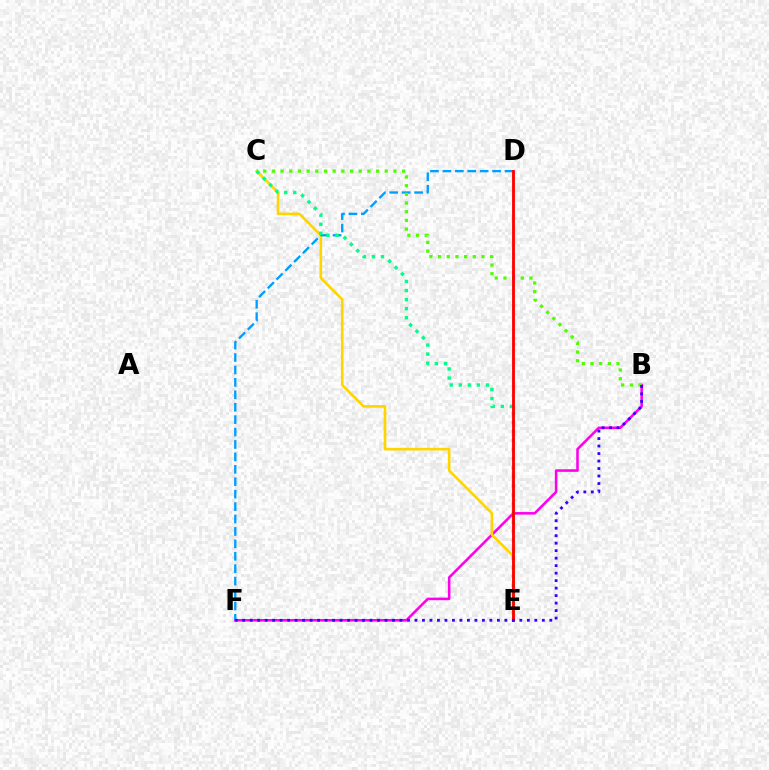{('B', 'F'): [{'color': '#ff00ed', 'line_style': 'solid', 'thickness': 1.85}, {'color': '#3700ff', 'line_style': 'dotted', 'thickness': 2.04}], ('C', 'E'): [{'color': '#ffd500', 'line_style': 'solid', 'thickness': 1.89}, {'color': '#00ff86', 'line_style': 'dotted', 'thickness': 2.46}], ('D', 'F'): [{'color': '#009eff', 'line_style': 'dashed', 'thickness': 1.69}], ('B', 'C'): [{'color': '#4fff00', 'line_style': 'dotted', 'thickness': 2.36}], ('D', 'E'): [{'color': '#ff0000', 'line_style': 'solid', 'thickness': 2.05}]}